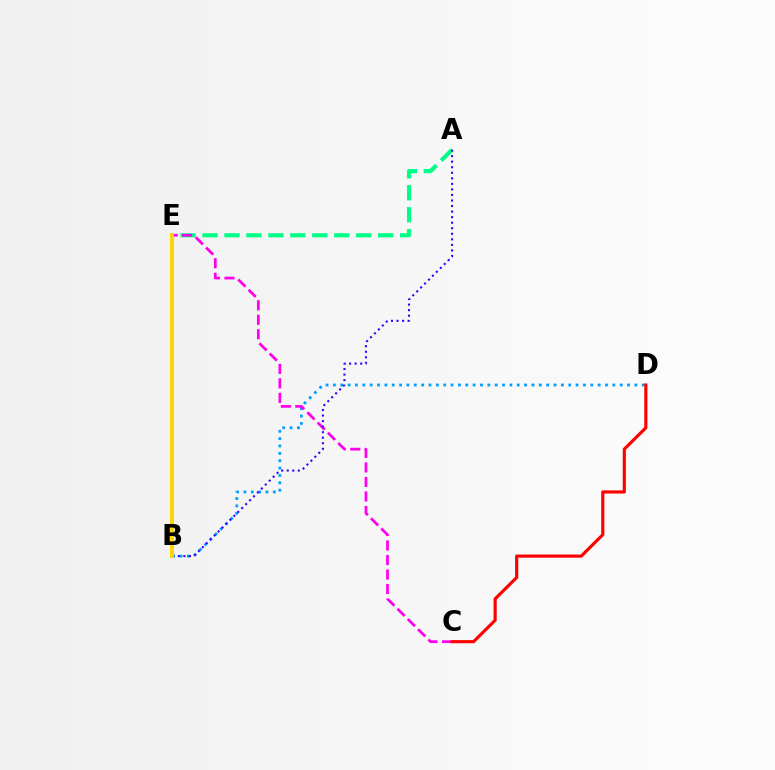{('A', 'E'): [{'color': '#00ff86', 'line_style': 'dashed', 'thickness': 2.98}], ('B', 'D'): [{'color': '#009eff', 'line_style': 'dotted', 'thickness': 2.0}], ('B', 'E'): [{'color': '#4fff00', 'line_style': 'solid', 'thickness': 2.8}, {'color': '#ffd500', 'line_style': 'solid', 'thickness': 2.83}], ('C', 'E'): [{'color': '#ff00ed', 'line_style': 'dashed', 'thickness': 1.97}], ('A', 'B'): [{'color': '#3700ff', 'line_style': 'dotted', 'thickness': 1.51}], ('C', 'D'): [{'color': '#ff0000', 'line_style': 'solid', 'thickness': 2.26}]}